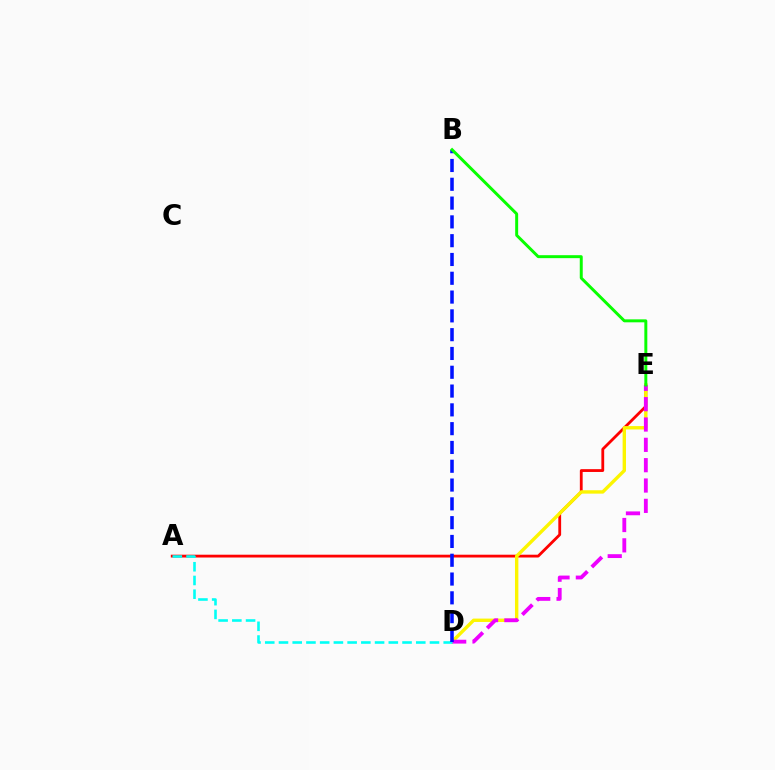{('A', 'E'): [{'color': '#ff0000', 'line_style': 'solid', 'thickness': 2.02}], ('D', 'E'): [{'color': '#fcf500', 'line_style': 'solid', 'thickness': 2.43}, {'color': '#ee00ff', 'line_style': 'dashed', 'thickness': 2.76}], ('A', 'D'): [{'color': '#00fff6', 'line_style': 'dashed', 'thickness': 1.86}], ('B', 'D'): [{'color': '#0010ff', 'line_style': 'dashed', 'thickness': 2.55}], ('B', 'E'): [{'color': '#08ff00', 'line_style': 'solid', 'thickness': 2.13}]}